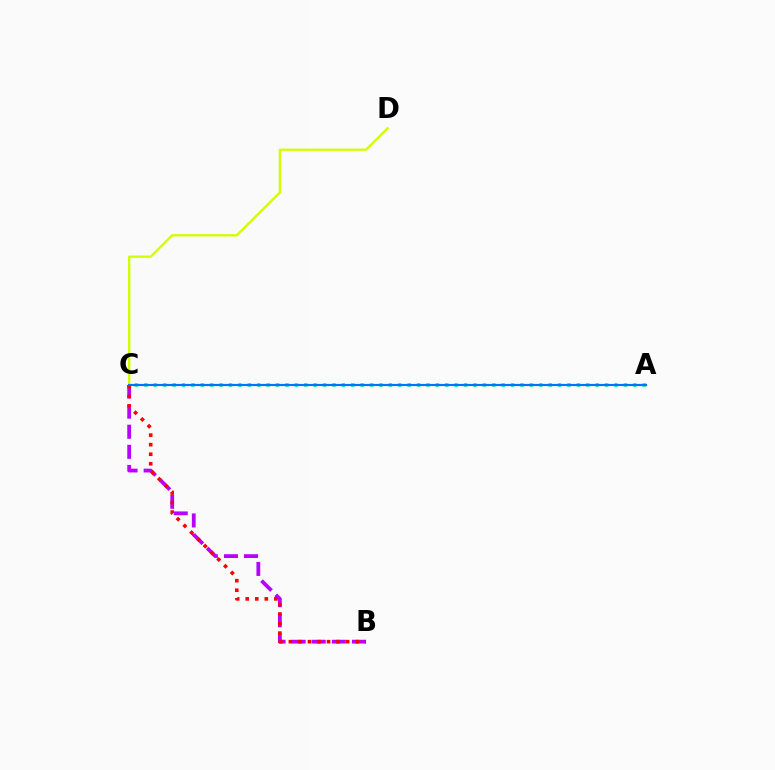{('C', 'D'): [{'color': '#d1ff00', 'line_style': 'solid', 'thickness': 1.67}], ('B', 'C'): [{'color': '#b900ff', 'line_style': 'dashed', 'thickness': 2.73}, {'color': '#ff0000', 'line_style': 'dotted', 'thickness': 2.59}], ('A', 'C'): [{'color': '#00ff5c', 'line_style': 'dotted', 'thickness': 2.55}, {'color': '#0074ff', 'line_style': 'solid', 'thickness': 1.58}]}